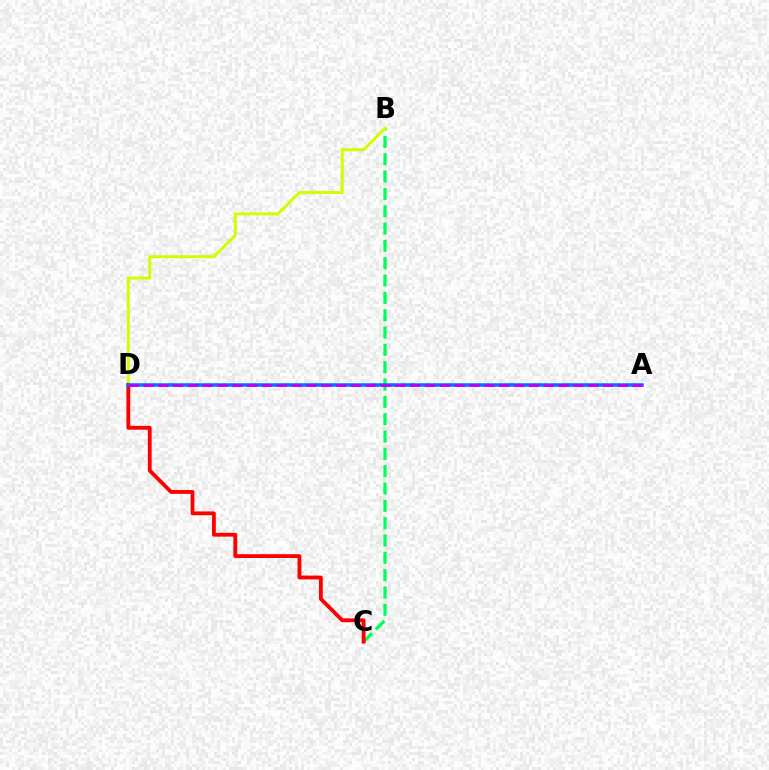{('B', 'C'): [{'color': '#00ff5c', 'line_style': 'dashed', 'thickness': 2.35}], ('B', 'D'): [{'color': '#d1ff00', 'line_style': 'solid', 'thickness': 2.16}], ('C', 'D'): [{'color': '#ff0000', 'line_style': 'solid', 'thickness': 2.76}], ('A', 'D'): [{'color': '#0074ff', 'line_style': 'solid', 'thickness': 2.55}, {'color': '#b900ff', 'line_style': 'dashed', 'thickness': 2.01}]}